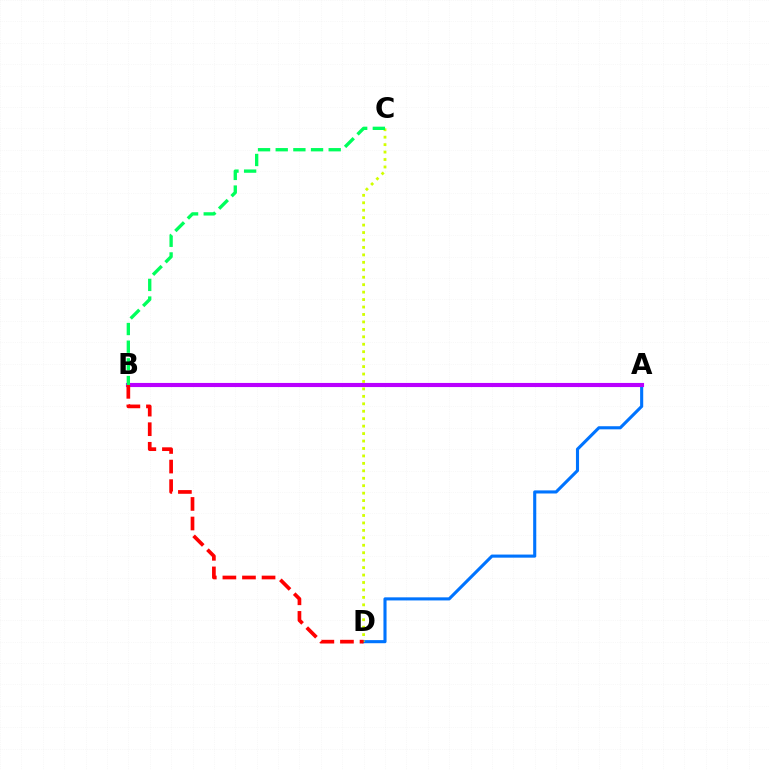{('A', 'D'): [{'color': '#0074ff', 'line_style': 'solid', 'thickness': 2.23}], ('A', 'B'): [{'color': '#b900ff', 'line_style': 'solid', 'thickness': 2.97}], ('C', 'D'): [{'color': '#d1ff00', 'line_style': 'dotted', 'thickness': 2.02}], ('B', 'D'): [{'color': '#ff0000', 'line_style': 'dashed', 'thickness': 2.66}], ('B', 'C'): [{'color': '#00ff5c', 'line_style': 'dashed', 'thickness': 2.4}]}